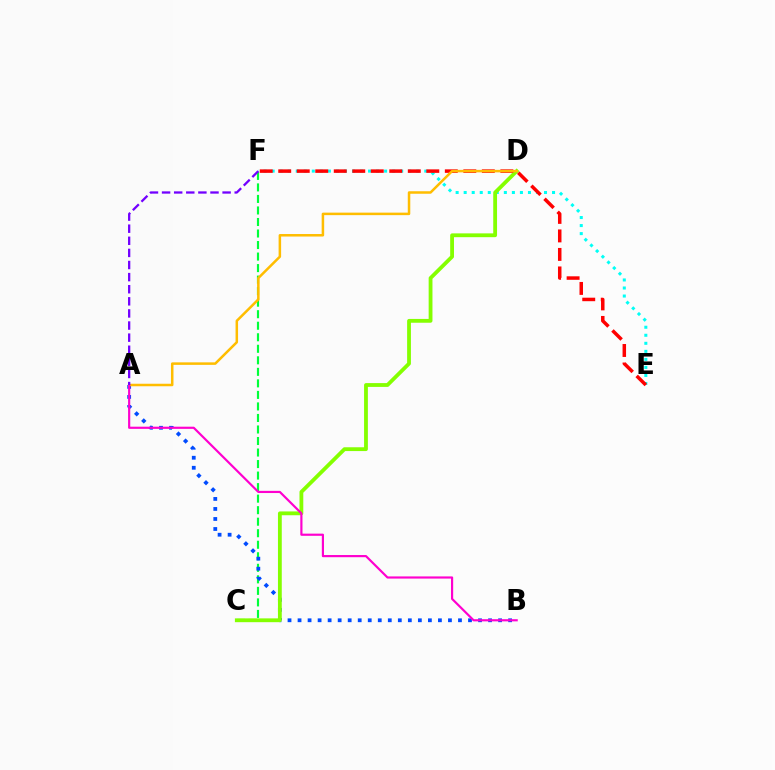{('C', 'F'): [{'color': '#00ff39', 'line_style': 'dashed', 'thickness': 1.57}], ('E', 'F'): [{'color': '#00fff6', 'line_style': 'dotted', 'thickness': 2.18}, {'color': '#ff0000', 'line_style': 'dashed', 'thickness': 2.51}], ('A', 'B'): [{'color': '#004bff', 'line_style': 'dotted', 'thickness': 2.72}, {'color': '#ff00cf', 'line_style': 'solid', 'thickness': 1.57}], ('C', 'D'): [{'color': '#84ff00', 'line_style': 'solid', 'thickness': 2.74}], ('A', 'D'): [{'color': '#ffbd00', 'line_style': 'solid', 'thickness': 1.81}], ('A', 'F'): [{'color': '#7200ff', 'line_style': 'dashed', 'thickness': 1.64}]}